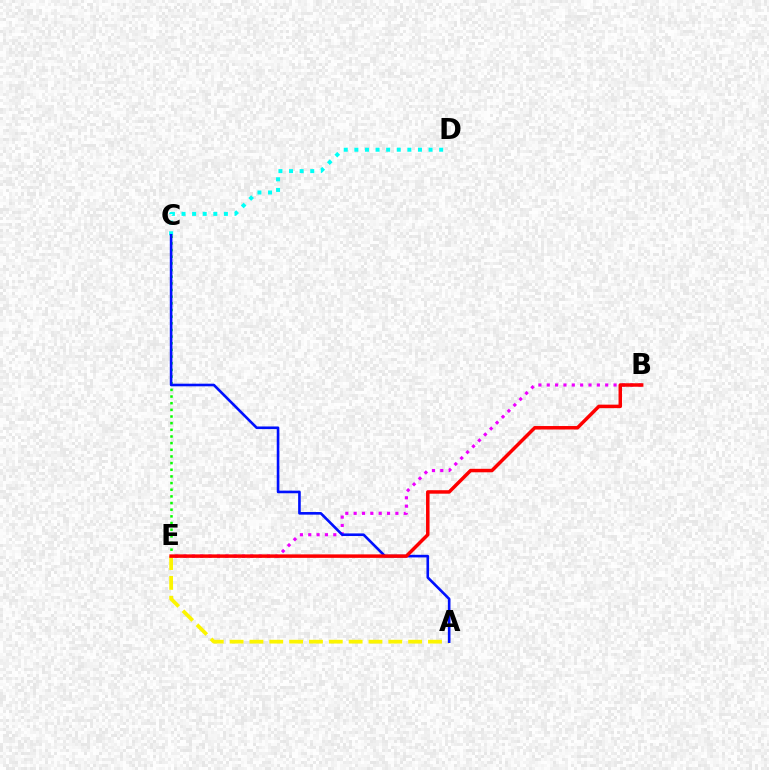{('C', 'E'): [{'color': '#08ff00', 'line_style': 'dotted', 'thickness': 1.81}], ('C', 'D'): [{'color': '#00fff6', 'line_style': 'dotted', 'thickness': 2.88}], ('B', 'E'): [{'color': '#ee00ff', 'line_style': 'dotted', 'thickness': 2.27}, {'color': '#ff0000', 'line_style': 'solid', 'thickness': 2.51}], ('A', 'E'): [{'color': '#fcf500', 'line_style': 'dashed', 'thickness': 2.7}], ('A', 'C'): [{'color': '#0010ff', 'line_style': 'solid', 'thickness': 1.89}]}